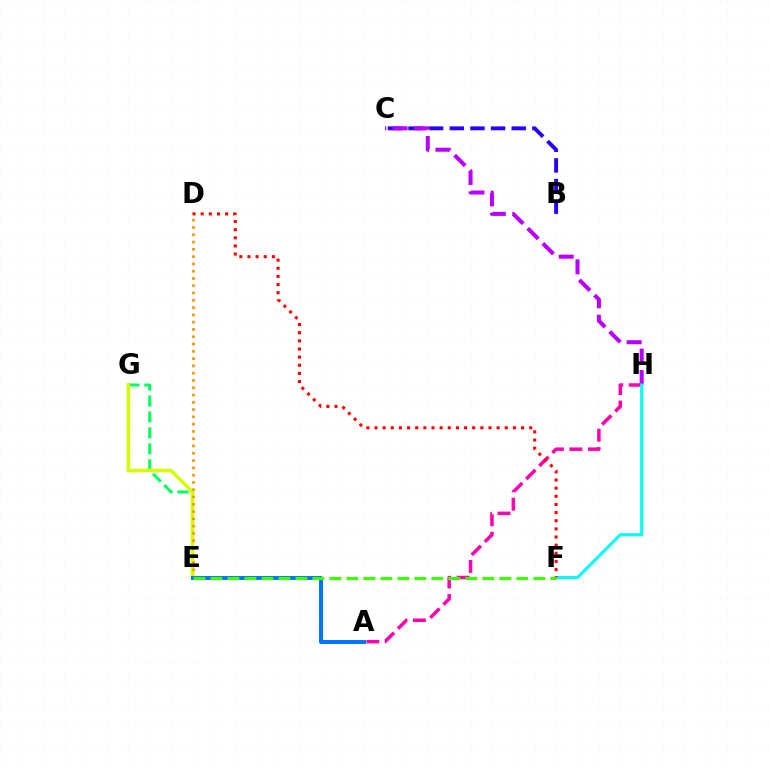{('E', 'G'): [{'color': '#00ff5c', 'line_style': 'dashed', 'thickness': 2.17}, {'color': '#d1ff00', 'line_style': 'solid', 'thickness': 2.55}], ('B', 'C'): [{'color': '#2500ff', 'line_style': 'dashed', 'thickness': 2.8}], ('D', 'E'): [{'color': '#ff9400', 'line_style': 'dotted', 'thickness': 1.98}], ('A', 'H'): [{'color': '#ff00ac', 'line_style': 'dashed', 'thickness': 2.51}], ('C', 'H'): [{'color': '#b900ff', 'line_style': 'dashed', 'thickness': 2.91}], ('F', 'H'): [{'color': '#00fff6', 'line_style': 'solid', 'thickness': 2.19}], ('A', 'E'): [{'color': '#0074ff', 'line_style': 'solid', 'thickness': 2.85}], ('D', 'F'): [{'color': '#ff0000', 'line_style': 'dotted', 'thickness': 2.21}], ('E', 'F'): [{'color': '#3dff00', 'line_style': 'dashed', 'thickness': 2.31}]}